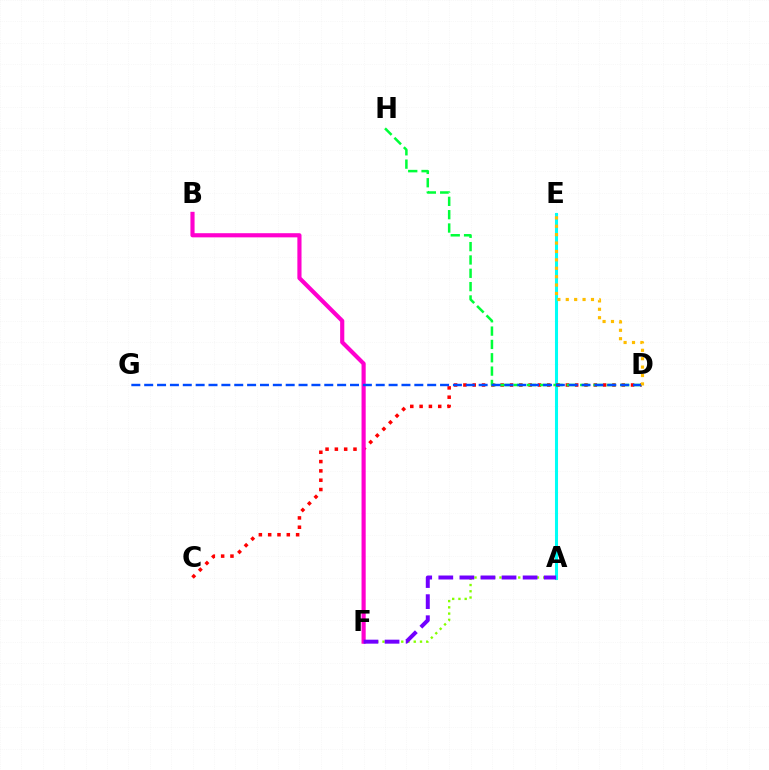{('A', 'F'): [{'color': '#84ff00', 'line_style': 'dotted', 'thickness': 1.7}, {'color': '#7200ff', 'line_style': 'dashed', 'thickness': 2.86}], ('A', 'E'): [{'color': '#00fff6', 'line_style': 'solid', 'thickness': 2.2}], ('C', 'D'): [{'color': '#ff0000', 'line_style': 'dotted', 'thickness': 2.53}], ('D', 'H'): [{'color': '#00ff39', 'line_style': 'dashed', 'thickness': 1.81}], ('B', 'F'): [{'color': '#ff00cf', 'line_style': 'solid', 'thickness': 2.99}], ('D', 'G'): [{'color': '#004bff', 'line_style': 'dashed', 'thickness': 1.75}], ('D', 'E'): [{'color': '#ffbd00', 'line_style': 'dotted', 'thickness': 2.28}]}